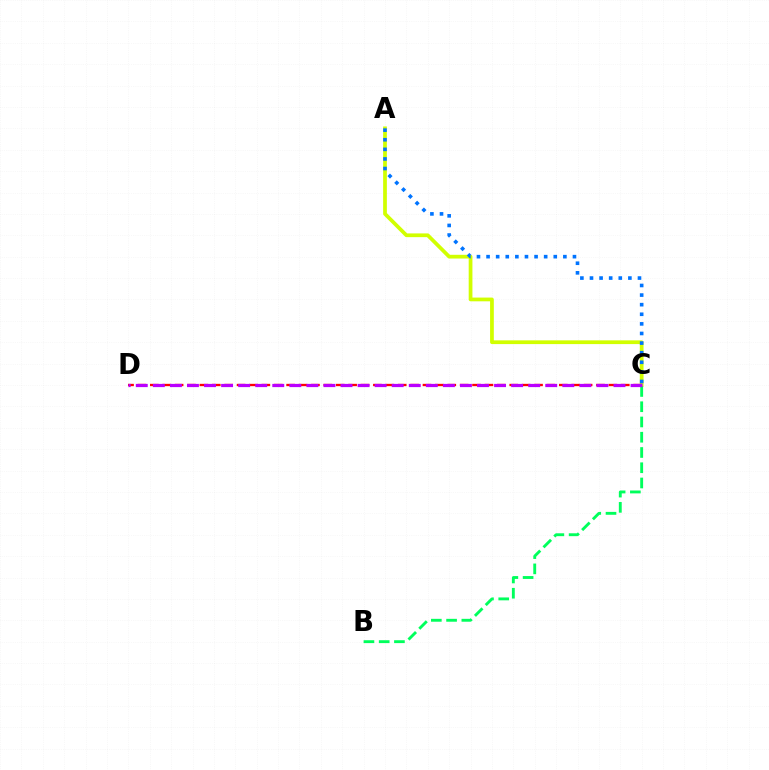{('A', 'C'): [{'color': '#d1ff00', 'line_style': 'solid', 'thickness': 2.69}, {'color': '#0074ff', 'line_style': 'dotted', 'thickness': 2.61}], ('C', 'D'): [{'color': '#ff0000', 'line_style': 'dashed', 'thickness': 1.68}, {'color': '#b900ff', 'line_style': 'dashed', 'thickness': 2.32}], ('B', 'C'): [{'color': '#00ff5c', 'line_style': 'dashed', 'thickness': 2.07}]}